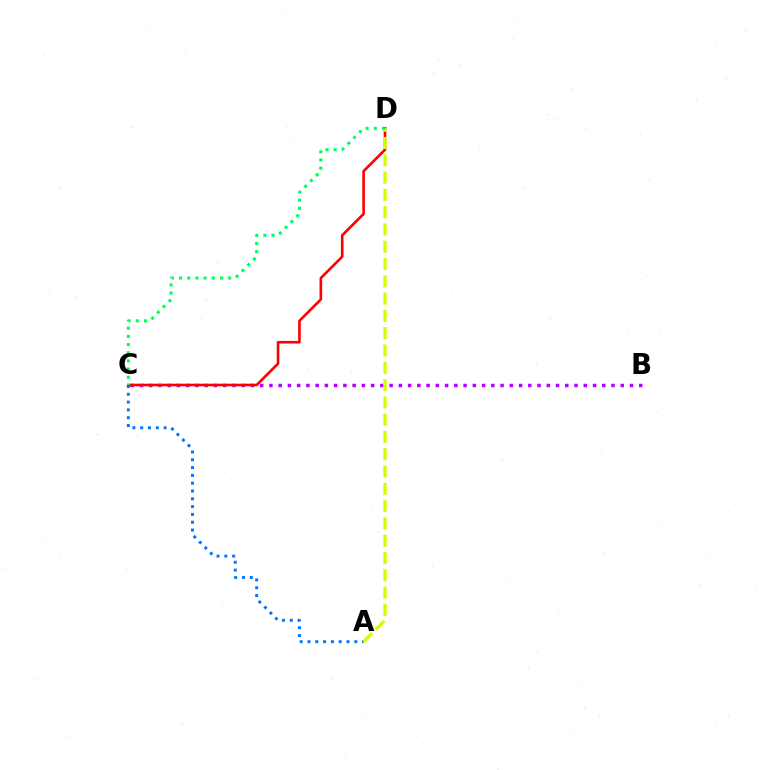{('A', 'C'): [{'color': '#0074ff', 'line_style': 'dotted', 'thickness': 2.12}], ('B', 'C'): [{'color': '#b900ff', 'line_style': 'dotted', 'thickness': 2.51}], ('C', 'D'): [{'color': '#ff0000', 'line_style': 'solid', 'thickness': 1.88}, {'color': '#00ff5c', 'line_style': 'dotted', 'thickness': 2.22}], ('A', 'D'): [{'color': '#d1ff00', 'line_style': 'dashed', 'thickness': 2.35}]}